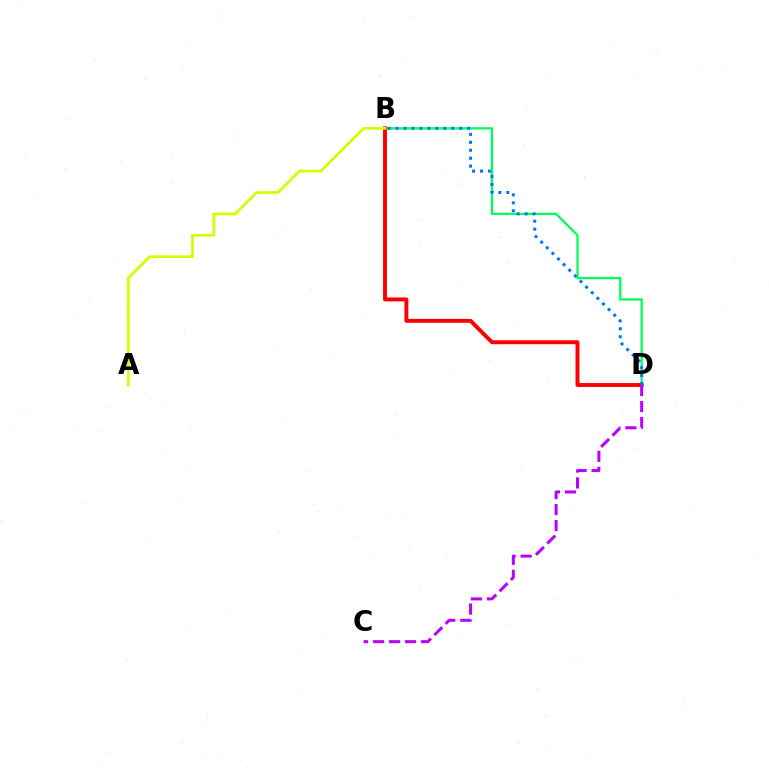{('B', 'D'): [{'color': '#00ff5c', 'line_style': 'solid', 'thickness': 1.65}, {'color': '#ff0000', 'line_style': 'solid', 'thickness': 2.83}, {'color': '#0074ff', 'line_style': 'dotted', 'thickness': 2.16}], ('A', 'B'): [{'color': '#d1ff00', 'line_style': 'solid', 'thickness': 1.97}], ('C', 'D'): [{'color': '#b900ff', 'line_style': 'dashed', 'thickness': 2.17}]}